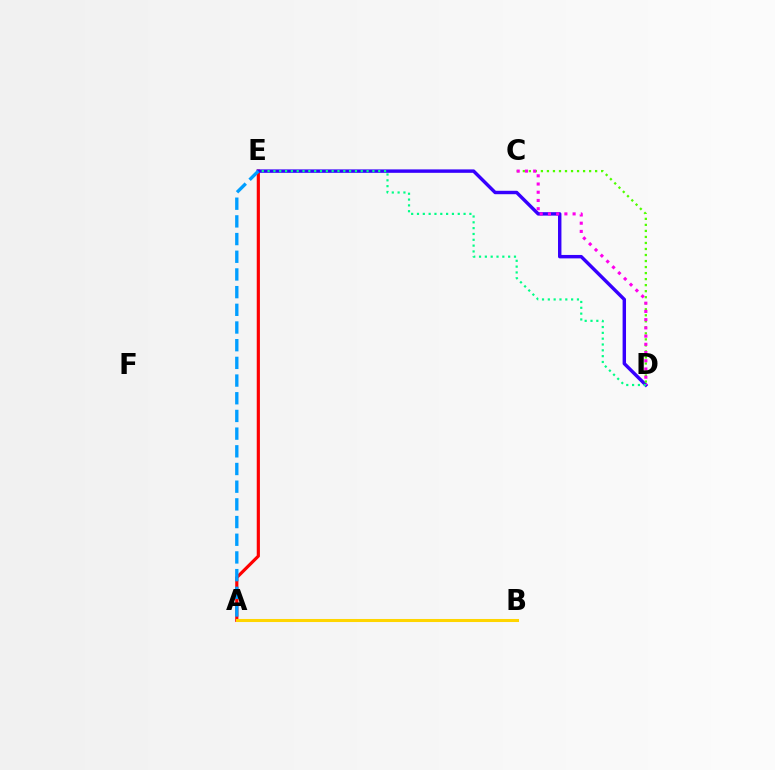{('A', 'E'): [{'color': '#ff0000', 'line_style': 'solid', 'thickness': 2.28}, {'color': '#009eff', 'line_style': 'dashed', 'thickness': 2.4}], ('D', 'E'): [{'color': '#3700ff', 'line_style': 'solid', 'thickness': 2.47}, {'color': '#00ff86', 'line_style': 'dotted', 'thickness': 1.58}], ('C', 'D'): [{'color': '#4fff00', 'line_style': 'dotted', 'thickness': 1.64}, {'color': '#ff00ed', 'line_style': 'dotted', 'thickness': 2.23}], ('A', 'B'): [{'color': '#ffd500', 'line_style': 'solid', 'thickness': 2.2}]}